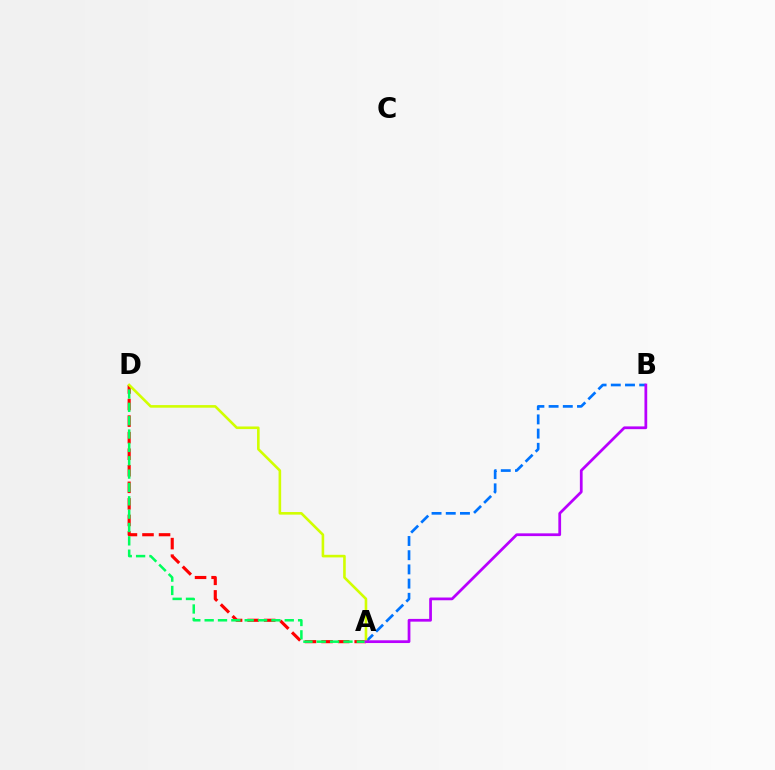{('A', 'D'): [{'color': '#ff0000', 'line_style': 'dashed', 'thickness': 2.25}, {'color': '#00ff5c', 'line_style': 'dashed', 'thickness': 1.81}, {'color': '#d1ff00', 'line_style': 'solid', 'thickness': 1.88}], ('A', 'B'): [{'color': '#0074ff', 'line_style': 'dashed', 'thickness': 1.93}, {'color': '#b900ff', 'line_style': 'solid', 'thickness': 1.98}]}